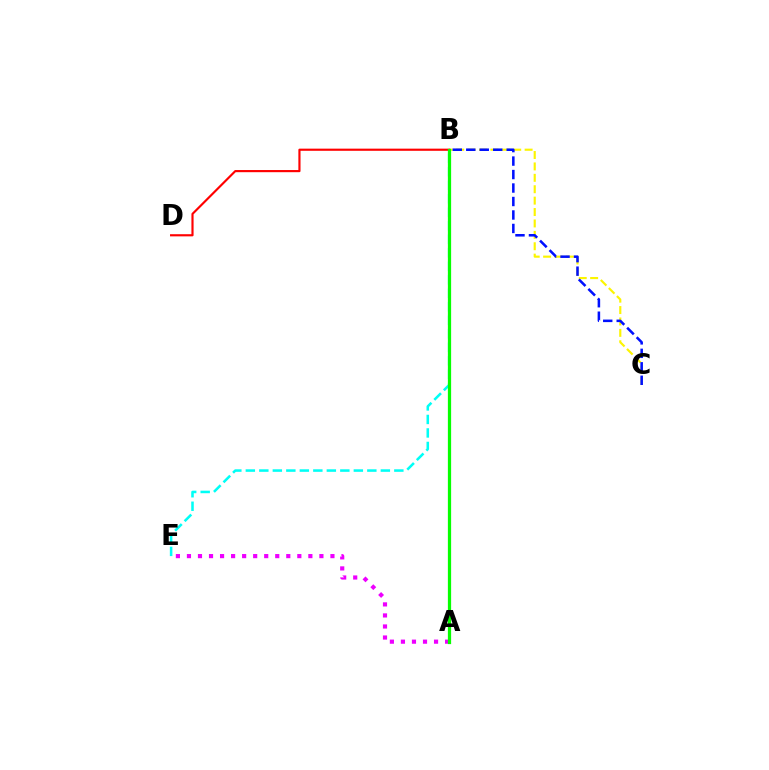{('A', 'E'): [{'color': '#ee00ff', 'line_style': 'dotted', 'thickness': 3.0}], ('B', 'C'): [{'color': '#fcf500', 'line_style': 'dashed', 'thickness': 1.55}, {'color': '#0010ff', 'line_style': 'dashed', 'thickness': 1.83}], ('B', 'D'): [{'color': '#ff0000', 'line_style': 'solid', 'thickness': 1.55}], ('B', 'E'): [{'color': '#00fff6', 'line_style': 'dashed', 'thickness': 1.83}], ('A', 'B'): [{'color': '#08ff00', 'line_style': 'solid', 'thickness': 2.34}]}